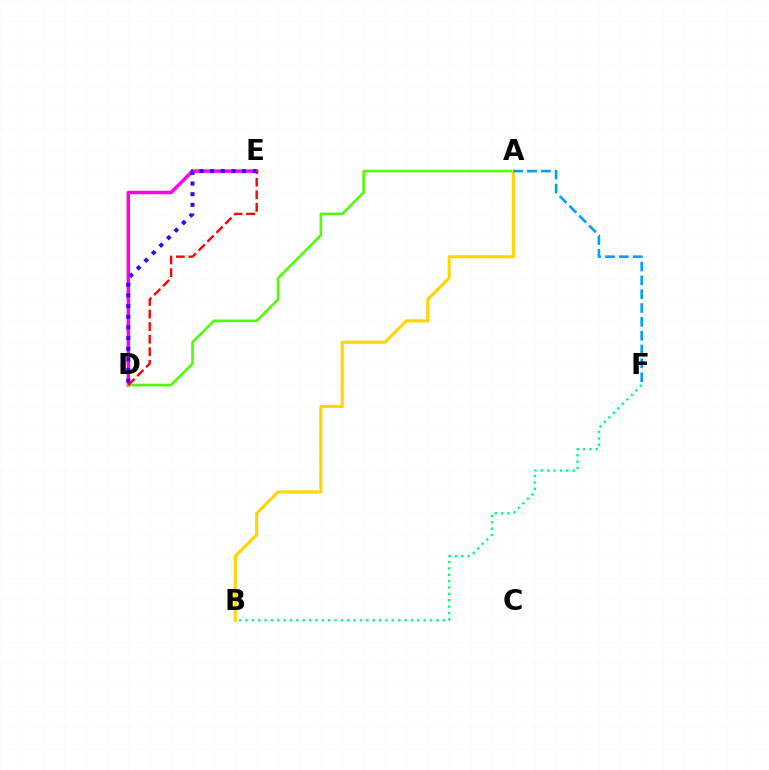{('D', 'E'): [{'color': '#ff00ed', 'line_style': 'solid', 'thickness': 2.49}, {'color': '#3700ff', 'line_style': 'dotted', 'thickness': 2.89}, {'color': '#ff0000', 'line_style': 'dashed', 'thickness': 1.71}], ('A', 'D'): [{'color': '#4fff00', 'line_style': 'solid', 'thickness': 1.87}], ('A', 'B'): [{'color': '#ffd500', 'line_style': 'solid', 'thickness': 2.23}], ('A', 'F'): [{'color': '#009eff', 'line_style': 'dashed', 'thickness': 1.88}], ('B', 'F'): [{'color': '#00ff86', 'line_style': 'dotted', 'thickness': 1.73}]}